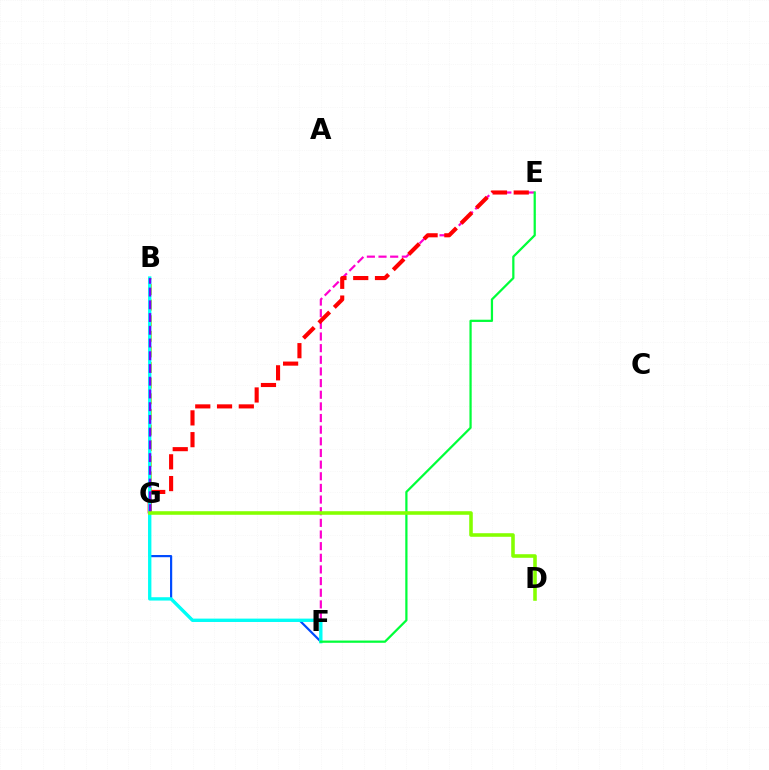{('F', 'G'): [{'color': '#004bff', 'line_style': 'solid', 'thickness': 1.58}], ('B', 'G'): [{'color': '#ffbd00', 'line_style': 'dashed', 'thickness': 2.12}, {'color': '#7200ff', 'line_style': 'dashed', 'thickness': 1.73}], ('E', 'F'): [{'color': '#ff00cf', 'line_style': 'dashed', 'thickness': 1.58}, {'color': '#00ff39', 'line_style': 'solid', 'thickness': 1.61}], ('E', 'G'): [{'color': '#ff0000', 'line_style': 'dashed', 'thickness': 2.96}], ('B', 'F'): [{'color': '#00fff6', 'line_style': 'solid', 'thickness': 2.4}], ('D', 'G'): [{'color': '#84ff00', 'line_style': 'solid', 'thickness': 2.57}]}